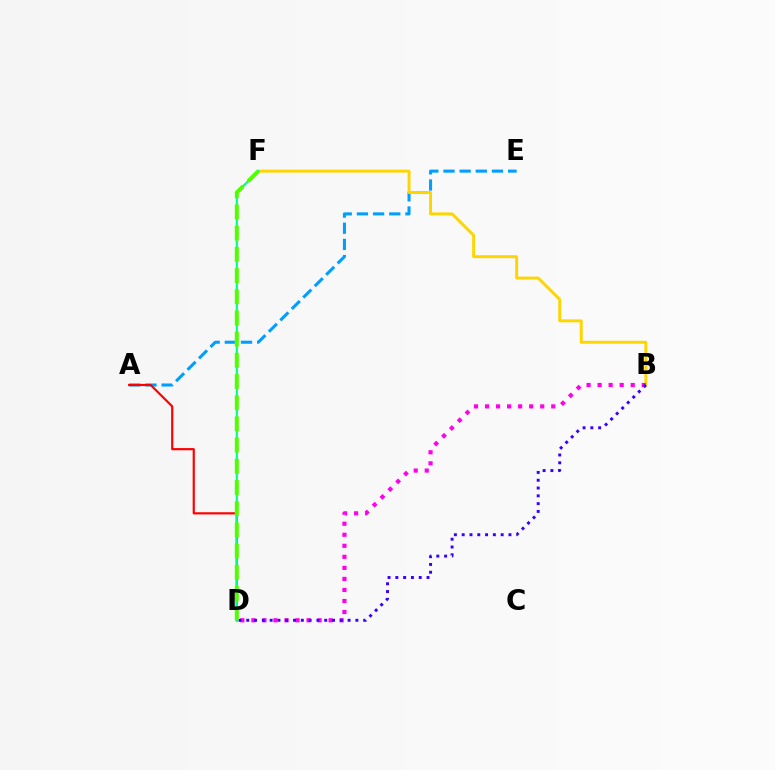{('A', 'E'): [{'color': '#009eff', 'line_style': 'dashed', 'thickness': 2.2}], ('A', 'D'): [{'color': '#ff0000', 'line_style': 'solid', 'thickness': 1.57}], ('B', 'F'): [{'color': '#ffd500', 'line_style': 'solid', 'thickness': 2.11}], ('B', 'D'): [{'color': '#ff00ed', 'line_style': 'dotted', 'thickness': 3.0}, {'color': '#3700ff', 'line_style': 'dotted', 'thickness': 2.12}], ('D', 'F'): [{'color': '#00ff86', 'line_style': 'solid', 'thickness': 1.56}, {'color': '#4fff00', 'line_style': 'dashed', 'thickness': 2.88}]}